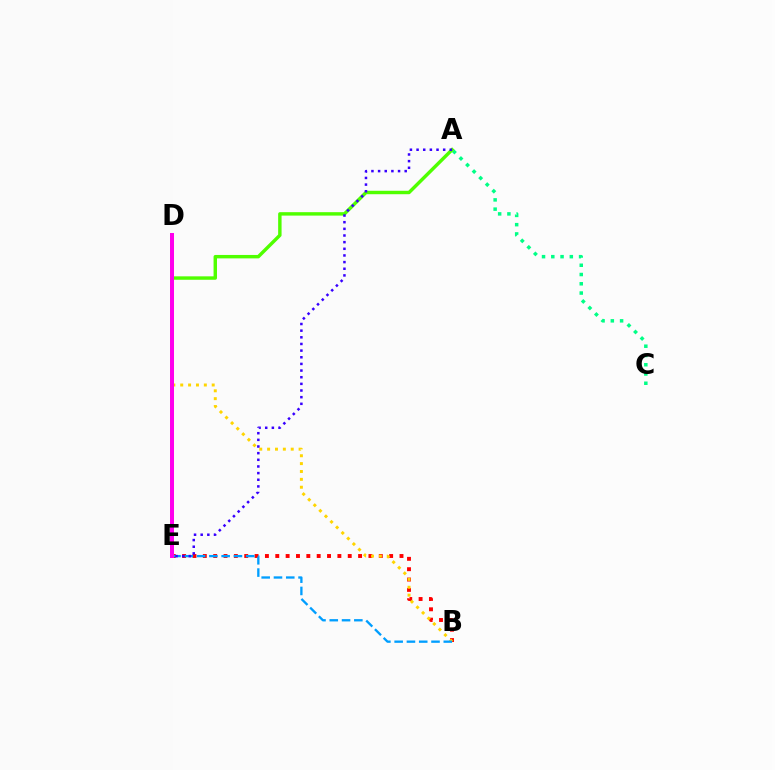{('B', 'E'): [{'color': '#ff0000', 'line_style': 'dotted', 'thickness': 2.81}, {'color': '#009eff', 'line_style': 'dashed', 'thickness': 1.67}], ('B', 'D'): [{'color': '#ffd500', 'line_style': 'dotted', 'thickness': 2.14}], ('A', 'C'): [{'color': '#00ff86', 'line_style': 'dotted', 'thickness': 2.52}], ('A', 'E'): [{'color': '#4fff00', 'line_style': 'solid', 'thickness': 2.47}, {'color': '#3700ff', 'line_style': 'dotted', 'thickness': 1.81}], ('D', 'E'): [{'color': '#ff00ed', 'line_style': 'solid', 'thickness': 2.88}]}